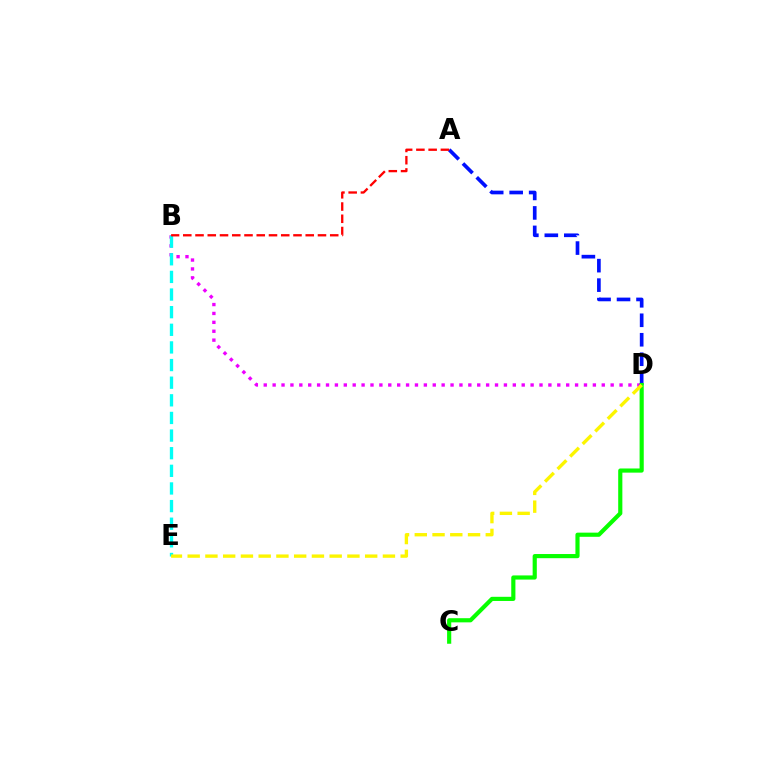{('B', 'D'): [{'color': '#ee00ff', 'line_style': 'dotted', 'thickness': 2.42}], ('B', 'E'): [{'color': '#00fff6', 'line_style': 'dashed', 'thickness': 2.39}], ('A', 'D'): [{'color': '#0010ff', 'line_style': 'dashed', 'thickness': 2.65}], ('C', 'D'): [{'color': '#08ff00', 'line_style': 'solid', 'thickness': 2.99}], ('A', 'B'): [{'color': '#ff0000', 'line_style': 'dashed', 'thickness': 1.66}], ('D', 'E'): [{'color': '#fcf500', 'line_style': 'dashed', 'thickness': 2.41}]}